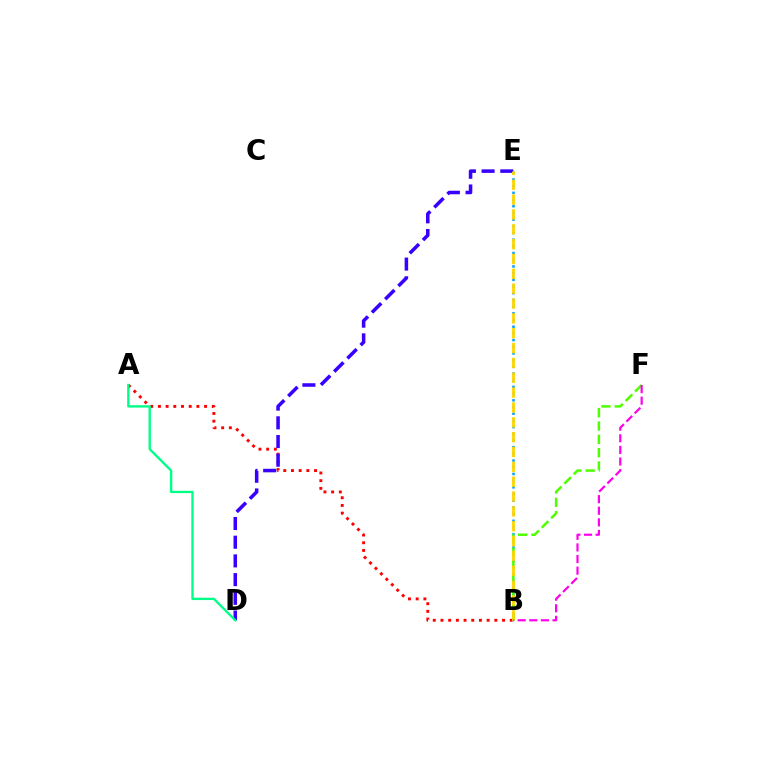{('A', 'B'): [{'color': '#ff0000', 'line_style': 'dotted', 'thickness': 2.09}], ('D', 'E'): [{'color': '#3700ff', 'line_style': 'dashed', 'thickness': 2.54}], ('B', 'E'): [{'color': '#009eff', 'line_style': 'dotted', 'thickness': 1.82}, {'color': '#ffd500', 'line_style': 'dashed', 'thickness': 2.02}], ('A', 'D'): [{'color': '#00ff86', 'line_style': 'solid', 'thickness': 1.69}], ('B', 'F'): [{'color': '#4fff00', 'line_style': 'dashed', 'thickness': 1.81}, {'color': '#ff00ed', 'line_style': 'dashed', 'thickness': 1.58}]}